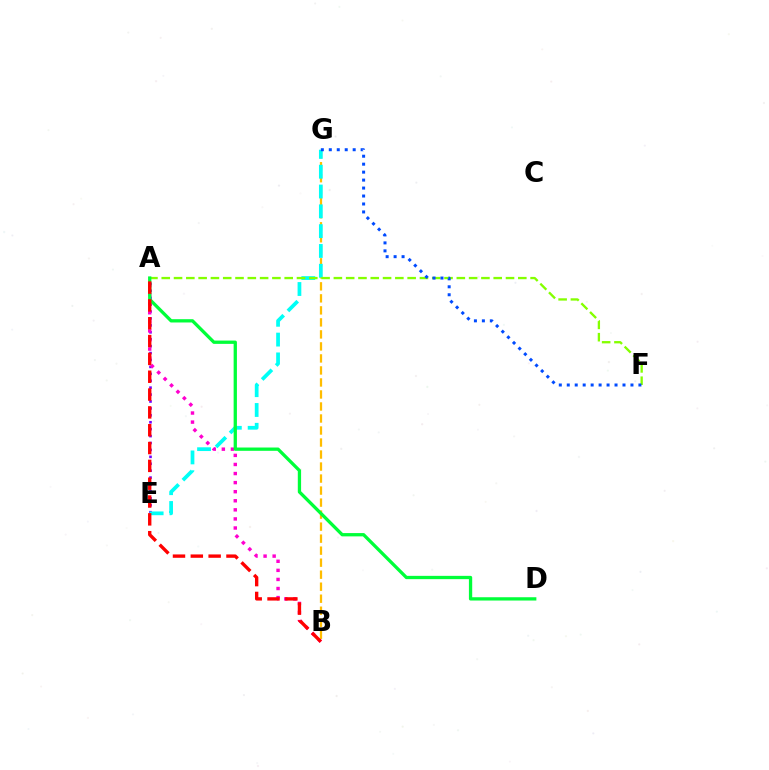{('A', 'E'): [{'color': '#7200ff', 'line_style': 'dotted', 'thickness': 1.88}], ('A', 'B'): [{'color': '#ff00cf', 'line_style': 'dotted', 'thickness': 2.47}, {'color': '#ff0000', 'line_style': 'dashed', 'thickness': 2.42}], ('B', 'G'): [{'color': '#ffbd00', 'line_style': 'dashed', 'thickness': 1.63}], ('E', 'G'): [{'color': '#00fff6', 'line_style': 'dashed', 'thickness': 2.69}], ('A', 'F'): [{'color': '#84ff00', 'line_style': 'dashed', 'thickness': 1.67}], ('A', 'D'): [{'color': '#00ff39', 'line_style': 'solid', 'thickness': 2.37}], ('F', 'G'): [{'color': '#004bff', 'line_style': 'dotted', 'thickness': 2.16}]}